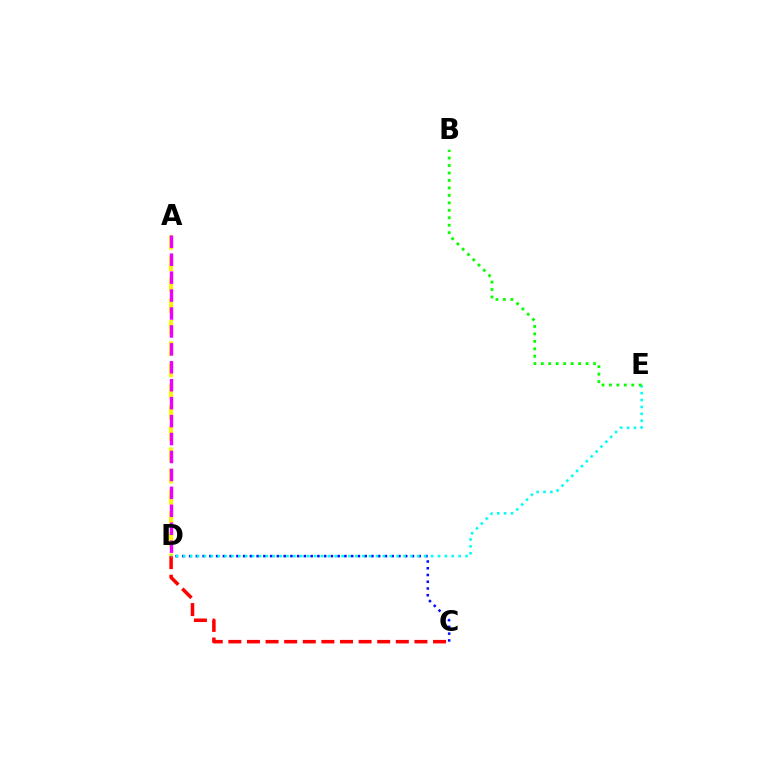{('A', 'D'): [{'color': '#fcf500', 'line_style': 'dashed', 'thickness': 2.89}, {'color': '#ee00ff', 'line_style': 'dashed', 'thickness': 2.44}], ('C', 'D'): [{'color': '#ff0000', 'line_style': 'dashed', 'thickness': 2.53}, {'color': '#0010ff', 'line_style': 'dotted', 'thickness': 1.83}], ('D', 'E'): [{'color': '#00fff6', 'line_style': 'dotted', 'thickness': 1.87}], ('B', 'E'): [{'color': '#08ff00', 'line_style': 'dotted', 'thickness': 2.03}]}